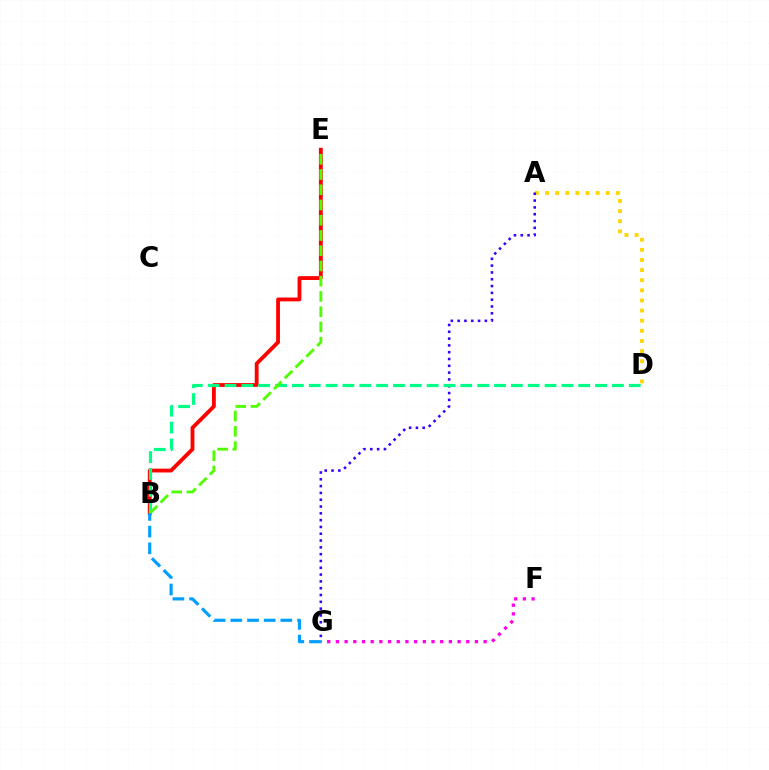{('F', 'G'): [{'color': '#ff00ed', 'line_style': 'dotted', 'thickness': 2.36}], ('A', 'D'): [{'color': '#ffd500', 'line_style': 'dotted', 'thickness': 2.75}], ('B', 'E'): [{'color': '#ff0000', 'line_style': 'solid', 'thickness': 2.76}, {'color': '#4fff00', 'line_style': 'dashed', 'thickness': 2.07}], ('A', 'G'): [{'color': '#3700ff', 'line_style': 'dotted', 'thickness': 1.85}], ('B', 'D'): [{'color': '#00ff86', 'line_style': 'dashed', 'thickness': 2.29}], ('B', 'G'): [{'color': '#009eff', 'line_style': 'dashed', 'thickness': 2.27}]}